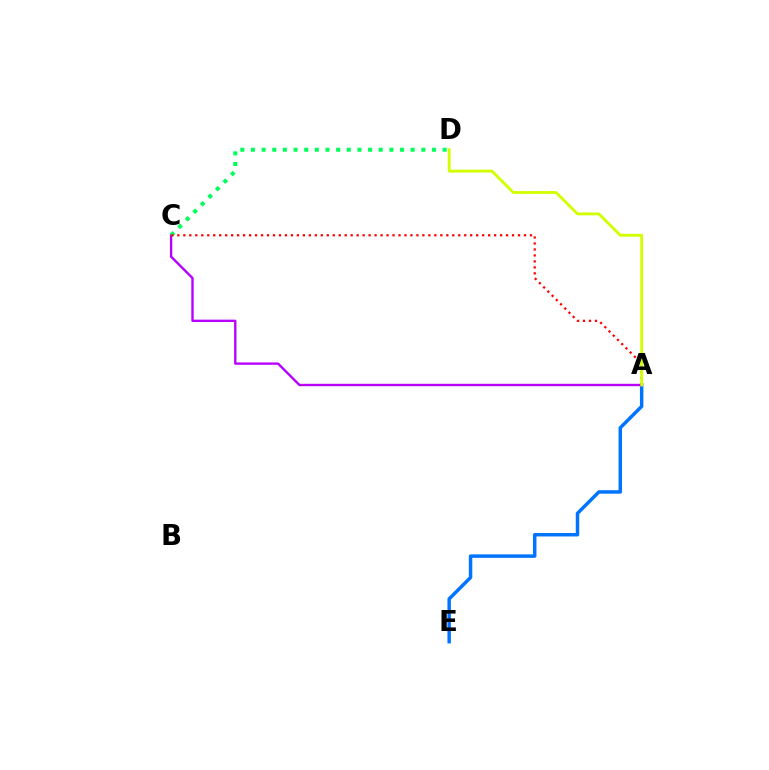{('A', 'E'): [{'color': '#0074ff', 'line_style': 'solid', 'thickness': 2.5}], ('A', 'C'): [{'color': '#b900ff', 'line_style': 'solid', 'thickness': 1.71}, {'color': '#ff0000', 'line_style': 'dotted', 'thickness': 1.62}], ('C', 'D'): [{'color': '#00ff5c', 'line_style': 'dotted', 'thickness': 2.89}], ('A', 'D'): [{'color': '#d1ff00', 'line_style': 'solid', 'thickness': 2.04}]}